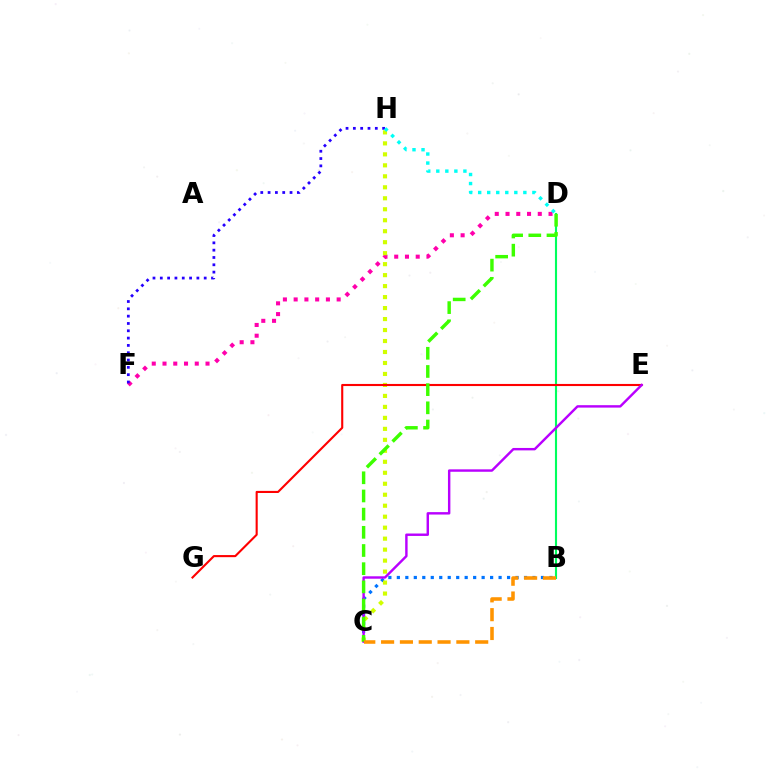{('B', 'C'): [{'color': '#0074ff', 'line_style': 'dotted', 'thickness': 2.3}, {'color': '#ff9400', 'line_style': 'dashed', 'thickness': 2.56}], ('D', 'F'): [{'color': '#ff00ac', 'line_style': 'dotted', 'thickness': 2.92}], ('C', 'H'): [{'color': '#d1ff00', 'line_style': 'dotted', 'thickness': 2.98}], ('B', 'D'): [{'color': '#00ff5c', 'line_style': 'solid', 'thickness': 1.52}], ('E', 'G'): [{'color': '#ff0000', 'line_style': 'solid', 'thickness': 1.52}], ('C', 'E'): [{'color': '#b900ff', 'line_style': 'solid', 'thickness': 1.74}], ('F', 'H'): [{'color': '#2500ff', 'line_style': 'dotted', 'thickness': 1.99}], ('C', 'D'): [{'color': '#3dff00', 'line_style': 'dashed', 'thickness': 2.47}], ('D', 'H'): [{'color': '#00fff6', 'line_style': 'dotted', 'thickness': 2.46}]}